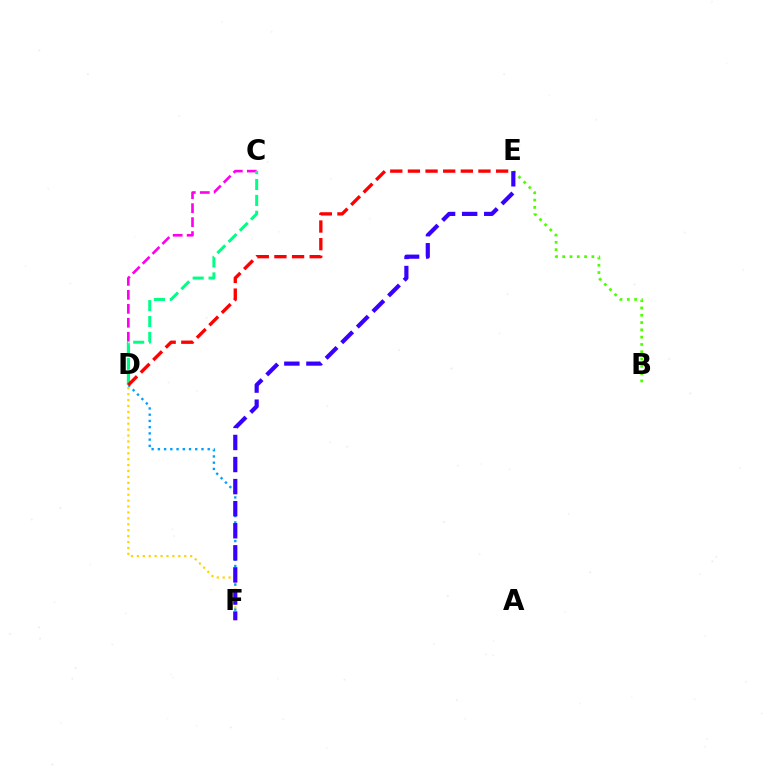{('D', 'F'): [{'color': '#ffd500', 'line_style': 'dotted', 'thickness': 1.61}, {'color': '#009eff', 'line_style': 'dotted', 'thickness': 1.69}], ('B', 'E'): [{'color': '#4fff00', 'line_style': 'dotted', 'thickness': 1.98}], ('C', 'D'): [{'color': '#ff00ed', 'line_style': 'dashed', 'thickness': 1.9}, {'color': '#00ff86', 'line_style': 'dashed', 'thickness': 2.16}], ('E', 'F'): [{'color': '#3700ff', 'line_style': 'dashed', 'thickness': 3.0}], ('D', 'E'): [{'color': '#ff0000', 'line_style': 'dashed', 'thickness': 2.4}]}